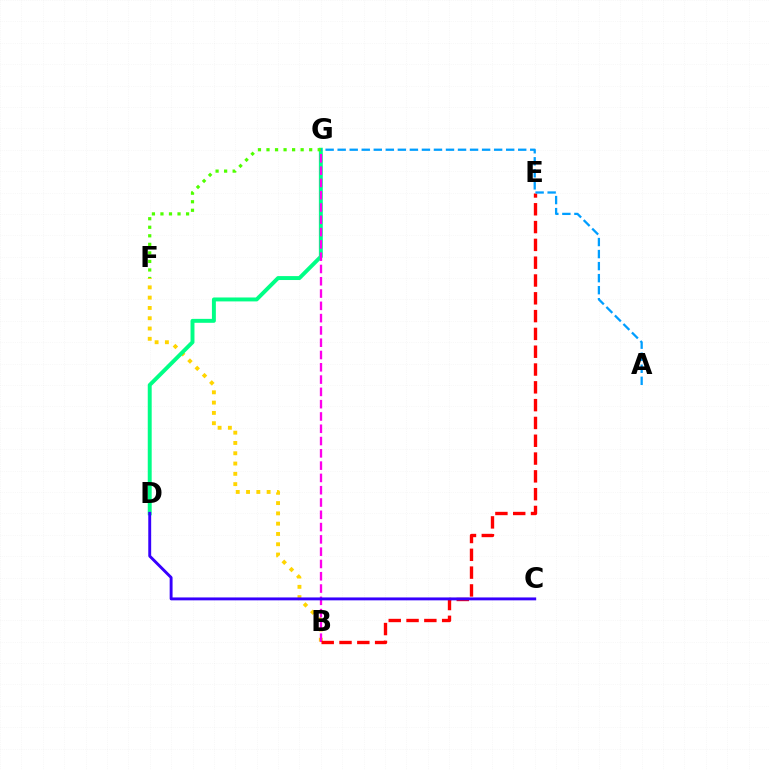{('B', 'F'): [{'color': '#ffd500', 'line_style': 'dotted', 'thickness': 2.8}], ('D', 'G'): [{'color': '#00ff86', 'line_style': 'solid', 'thickness': 2.83}], ('B', 'G'): [{'color': '#ff00ed', 'line_style': 'dashed', 'thickness': 1.67}], ('B', 'E'): [{'color': '#ff0000', 'line_style': 'dashed', 'thickness': 2.42}], ('A', 'G'): [{'color': '#009eff', 'line_style': 'dashed', 'thickness': 1.64}], ('C', 'D'): [{'color': '#3700ff', 'line_style': 'solid', 'thickness': 2.09}], ('F', 'G'): [{'color': '#4fff00', 'line_style': 'dotted', 'thickness': 2.32}]}